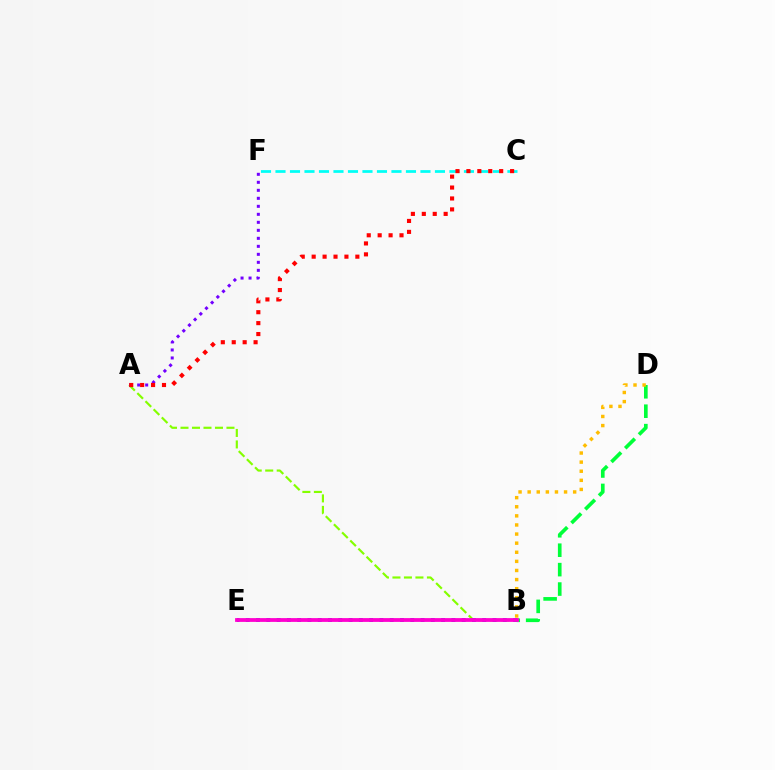{('A', 'B'): [{'color': '#84ff00', 'line_style': 'dashed', 'thickness': 1.56}], ('B', 'D'): [{'color': '#00ff39', 'line_style': 'dashed', 'thickness': 2.64}, {'color': '#ffbd00', 'line_style': 'dotted', 'thickness': 2.47}], ('A', 'F'): [{'color': '#7200ff', 'line_style': 'dotted', 'thickness': 2.17}], ('C', 'F'): [{'color': '#00fff6', 'line_style': 'dashed', 'thickness': 1.97}], ('A', 'C'): [{'color': '#ff0000', 'line_style': 'dotted', 'thickness': 2.97}], ('B', 'E'): [{'color': '#004bff', 'line_style': 'dotted', 'thickness': 2.79}, {'color': '#ff00cf', 'line_style': 'solid', 'thickness': 2.73}]}